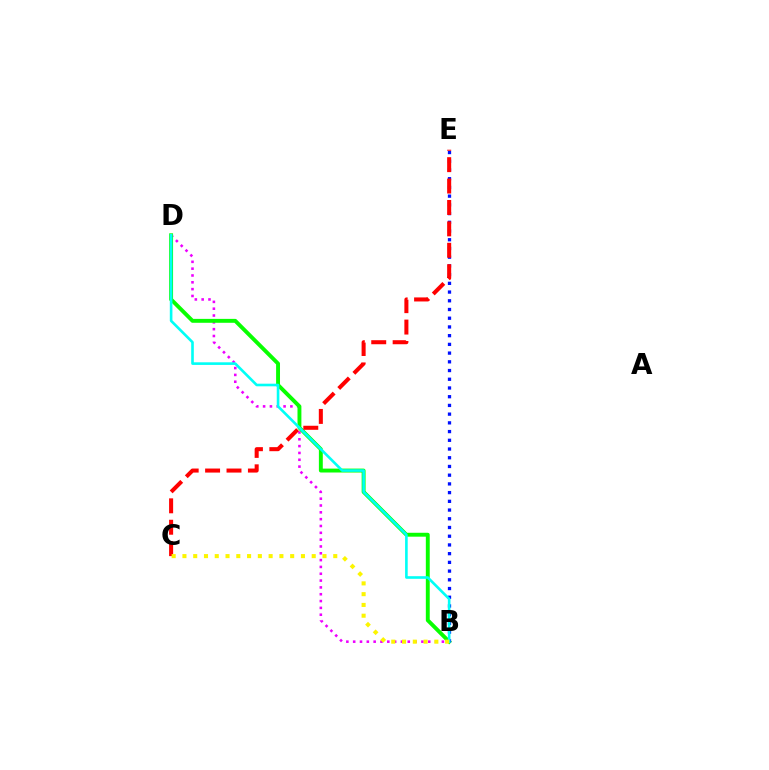{('B', 'D'): [{'color': '#ee00ff', 'line_style': 'dotted', 'thickness': 1.85}, {'color': '#08ff00', 'line_style': 'solid', 'thickness': 2.81}, {'color': '#00fff6', 'line_style': 'solid', 'thickness': 1.89}], ('B', 'E'): [{'color': '#0010ff', 'line_style': 'dotted', 'thickness': 2.37}], ('C', 'E'): [{'color': '#ff0000', 'line_style': 'dashed', 'thickness': 2.91}], ('B', 'C'): [{'color': '#fcf500', 'line_style': 'dotted', 'thickness': 2.93}]}